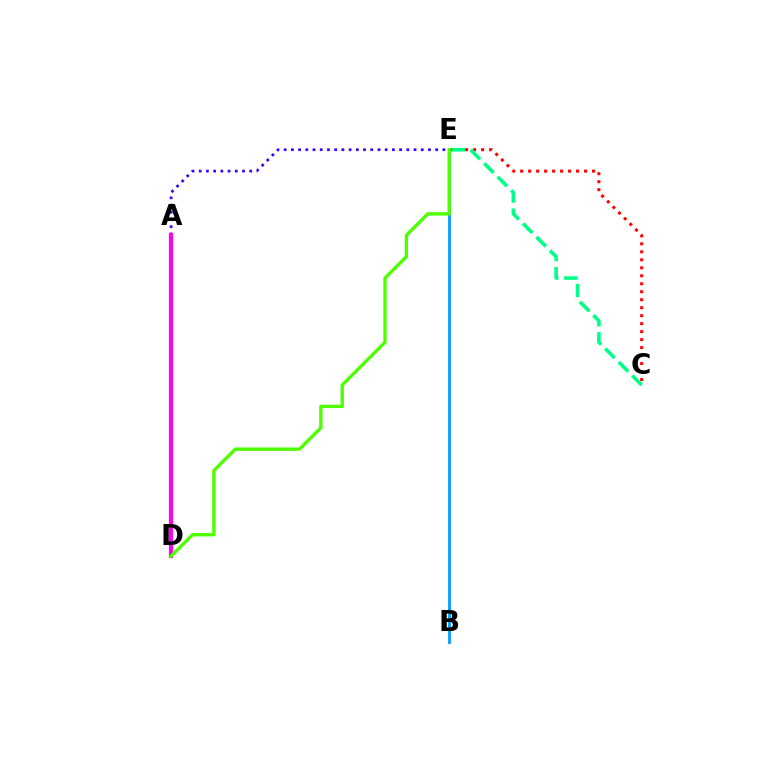{('A', 'E'): [{'color': '#3700ff', 'line_style': 'dotted', 'thickness': 1.96}], ('C', 'E'): [{'color': '#ff0000', 'line_style': 'dotted', 'thickness': 2.17}, {'color': '#00ff86', 'line_style': 'dashed', 'thickness': 2.59}], ('A', 'D'): [{'color': '#ffd500', 'line_style': 'solid', 'thickness': 2.1}, {'color': '#ff00ed', 'line_style': 'solid', 'thickness': 2.98}], ('B', 'E'): [{'color': '#009eff', 'line_style': 'solid', 'thickness': 2.01}], ('D', 'E'): [{'color': '#4fff00', 'line_style': 'solid', 'thickness': 2.43}]}